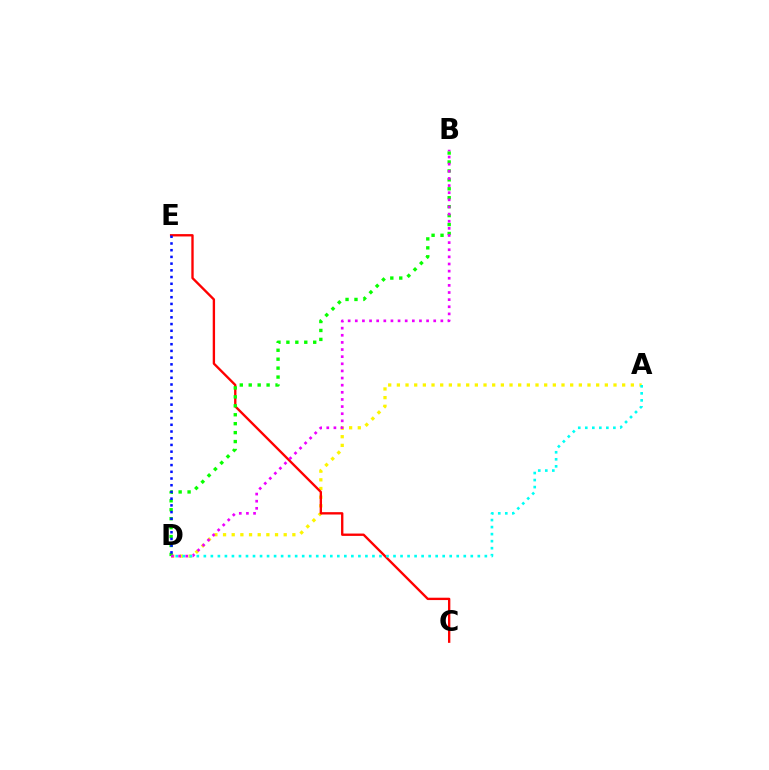{('A', 'D'): [{'color': '#fcf500', 'line_style': 'dotted', 'thickness': 2.35}, {'color': '#00fff6', 'line_style': 'dotted', 'thickness': 1.91}], ('C', 'E'): [{'color': '#ff0000', 'line_style': 'solid', 'thickness': 1.69}], ('B', 'D'): [{'color': '#08ff00', 'line_style': 'dotted', 'thickness': 2.43}, {'color': '#ee00ff', 'line_style': 'dotted', 'thickness': 1.94}], ('D', 'E'): [{'color': '#0010ff', 'line_style': 'dotted', 'thickness': 1.82}]}